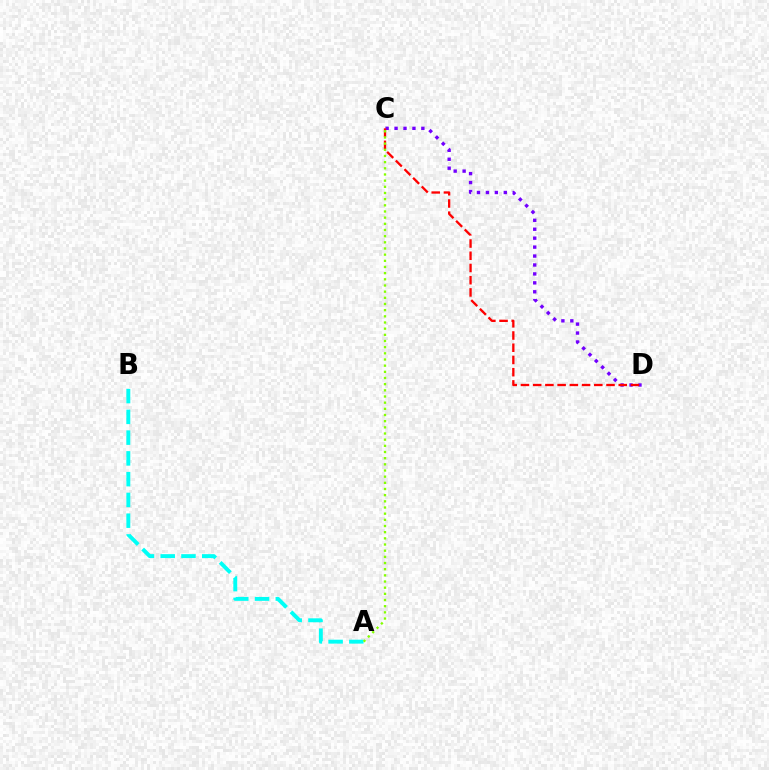{('A', 'B'): [{'color': '#00fff6', 'line_style': 'dashed', 'thickness': 2.82}], ('C', 'D'): [{'color': '#7200ff', 'line_style': 'dotted', 'thickness': 2.43}, {'color': '#ff0000', 'line_style': 'dashed', 'thickness': 1.66}], ('A', 'C'): [{'color': '#84ff00', 'line_style': 'dotted', 'thickness': 1.68}]}